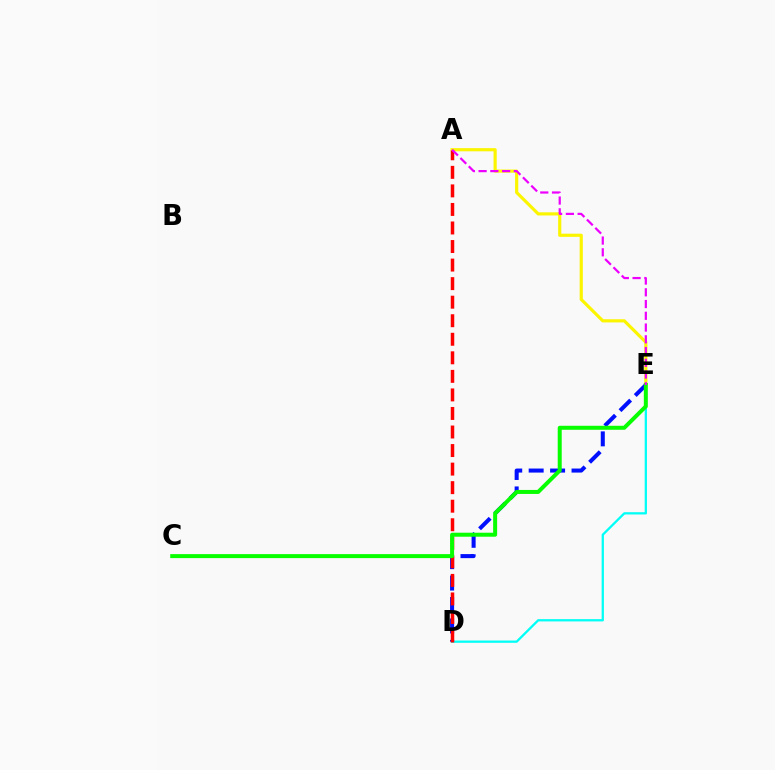{('A', 'E'): [{'color': '#fcf500', 'line_style': 'solid', 'thickness': 2.28}, {'color': '#ee00ff', 'line_style': 'dashed', 'thickness': 1.6}], ('D', 'E'): [{'color': '#0010ff', 'line_style': 'dashed', 'thickness': 2.91}, {'color': '#00fff6', 'line_style': 'solid', 'thickness': 1.64}], ('A', 'D'): [{'color': '#ff0000', 'line_style': 'dashed', 'thickness': 2.52}], ('C', 'E'): [{'color': '#08ff00', 'line_style': 'solid', 'thickness': 2.88}]}